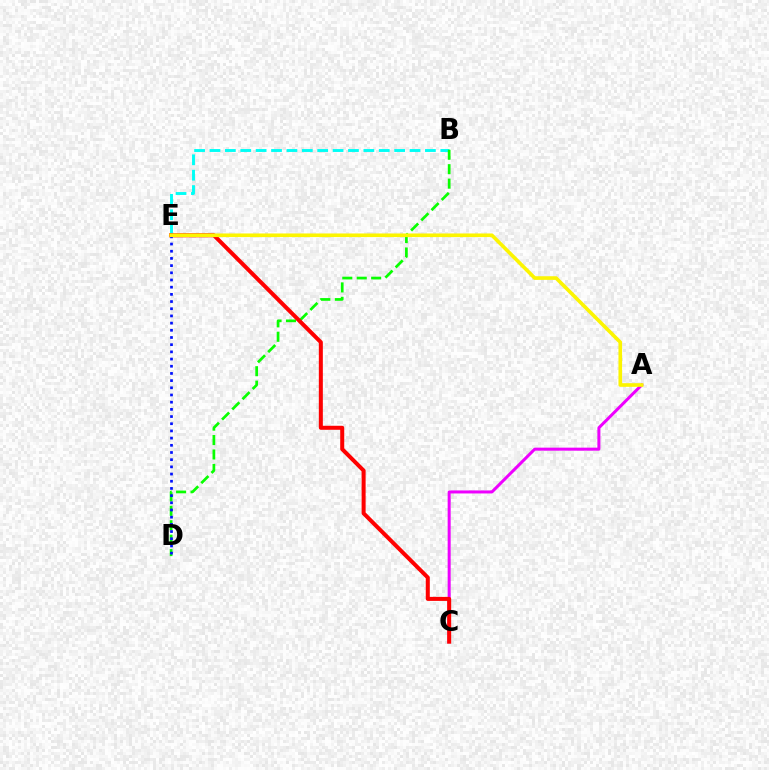{('B', 'E'): [{'color': '#00fff6', 'line_style': 'dashed', 'thickness': 2.09}], ('A', 'C'): [{'color': '#ee00ff', 'line_style': 'solid', 'thickness': 2.18}], ('B', 'D'): [{'color': '#08ff00', 'line_style': 'dashed', 'thickness': 1.96}], ('C', 'E'): [{'color': '#ff0000', 'line_style': 'solid', 'thickness': 2.89}], ('D', 'E'): [{'color': '#0010ff', 'line_style': 'dotted', 'thickness': 1.95}], ('A', 'E'): [{'color': '#fcf500', 'line_style': 'solid', 'thickness': 2.62}]}